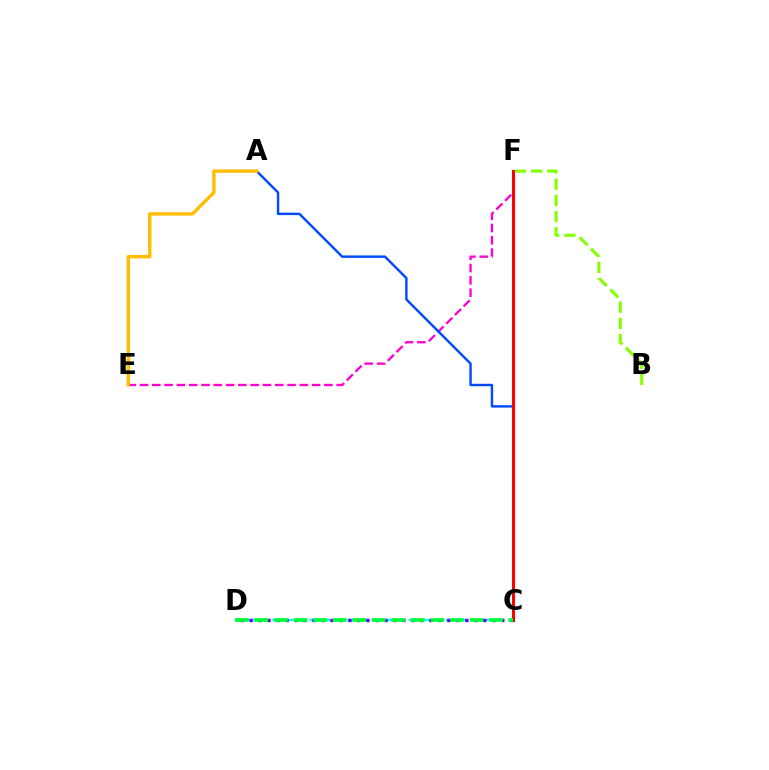{('B', 'F'): [{'color': '#84ff00', 'line_style': 'dashed', 'thickness': 2.2}], ('C', 'D'): [{'color': '#00fff6', 'line_style': 'dashed', 'thickness': 1.69}, {'color': '#7200ff', 'line_style': 'dotted', 'thickness': 2.44}, {'color': '#00ff39', 'line_style': 'dashed', 'thickness': 2.66}], ('E', 'F'): [{'color': '#ff00cf', 'line_style': 'dashed', 'thickness': 1.67}], ('A', 'C'): [{'color': '#004bff', 'line_style': 'solid', 'thickness': 1.76}], ('A', 'E'): [{'color': '#ffbd00', 'line_style': 'solid', 'thickness': 2.45}], ('C', 'F'): [{'color': '#ff0000', 'line_style': 'solid', 'thickness': 2.21}]}